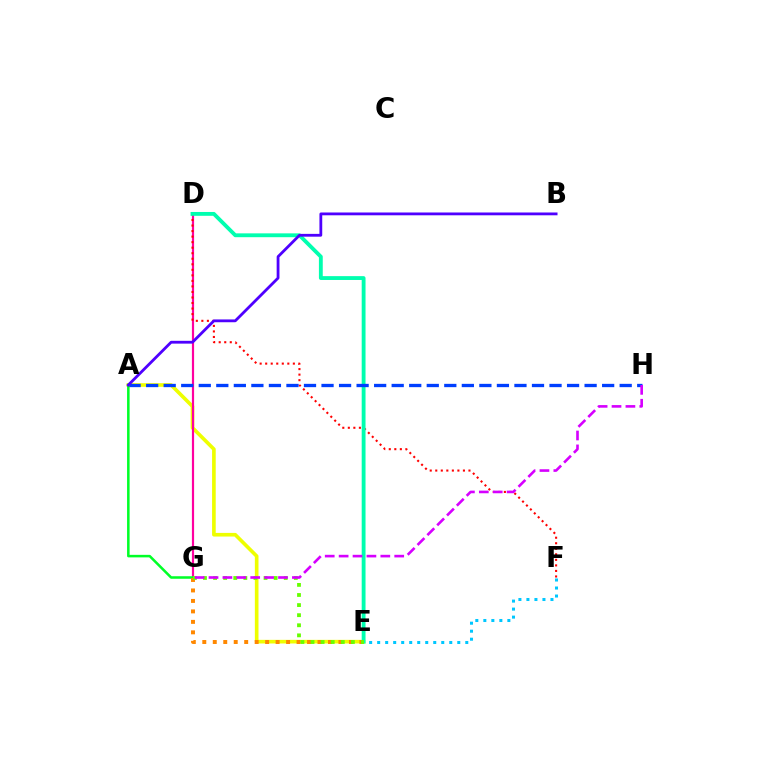{('A', 'E'): [{'color': '#eeff00', 'line_style': 'solid', 'thickness': 2.62}], ('D', 'G'): [{'color': '#ff00a0', 'line_style': 'solid', 'thickness': 1.58}], ('D', 'F'): [{'color': '#ff0000', 'line_style': 'dotted', 'thickness': 1.5}], ('D', 'E'): [{'color': '#00ffaf', 'line_style': 'solid', 'thickness': 2.77}], ('A', 'H'): [{'color': '#003fff', 'line_style': 'dashed', 'thickness': 2.38}], ('A', 'G'): [{'color': '#00ff27', 'line_style': 'solid', 'thickness': 1.83}], ('E', 'G'): [{'color': '#ff8800', 'line_style': 'dotted', 'thickness': 2.85}, {'color': '#66ff00', 'line_style': 'dotted', 'thickness': 2.74}], ('E', 'F'): [{'color': '#00c7ff', 'line_style': 'dotted', 'thickness': 2.18}], ('G', 'H'): [{'color': '#d600ff', 'line_style': 'dashed', 'thickness': 1.89}], ('A', 'B'): [{'color': '#4f00ff', 'line_style': 'solid', 'thickness': 2.02}]}